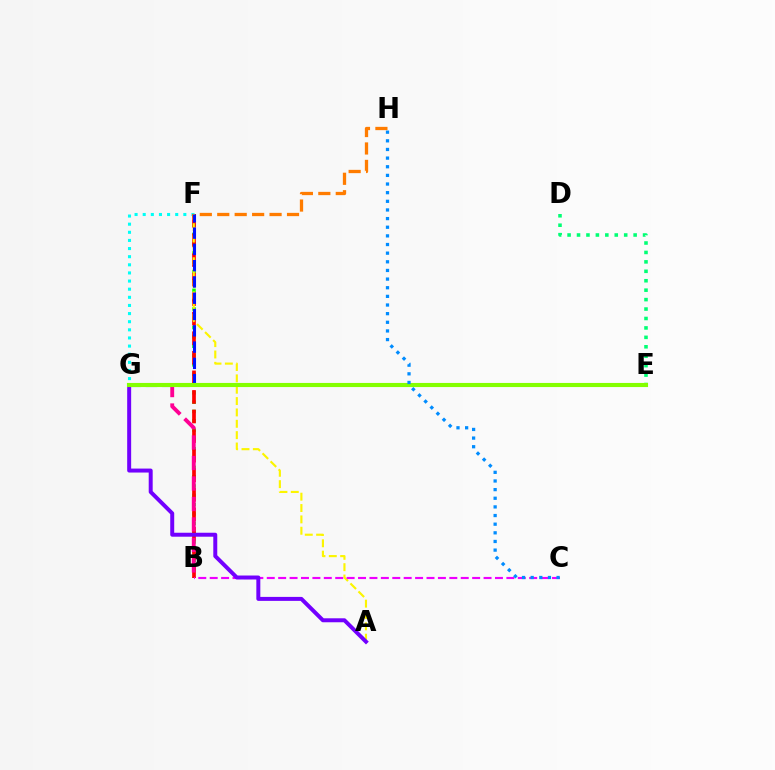{('B', 'F'): [{'color': '#08ff00', 'line_style': 'dotted', 'thickness': 2.53}, {'color': '#ff0000', 'line_style': 'dashed', 'thickness': 2.66}], ('F', 'G'): [{'color': '#00fff6', 'line_style': 'dotted', 'thickness': 2.21}, {'color': '#0010ff', 'line_style': 'dashed', 'thickness': 2.21}], ('A', 'F'): [{'color': '#fcf500', 'line_style': 'dashed', 'thickness': 1.54}], ('B', 'C'): [{'color': '#ee00ff', 'line_style': 'dashed', 'thickness': 1.55}], ('A', 'G'): [{'color': '#7200ff', 'line_style': 'solid', 'thickness': 2.86}], ('D', 'E'): [{'color': '#00ff74', 'line_style': 'dotted', 'thickness': 2.56}], ('B', 'G'): [{'color': '#ff0094', 'line_style': 'dashed', 'thickness': 2.78}], ('E', 'G'): [{'color': '#84ff00', 'line_style': 'solid', 'thickness': 2.96}], ('C', 'H'): [{'color': '#008cff', 'line_style': 'dotted', 'thickness': 2.35}], ('F', 'H'): [{'color': '#ff7c00', 'line_style': 'dashed', 'thickness': 2.37}]}